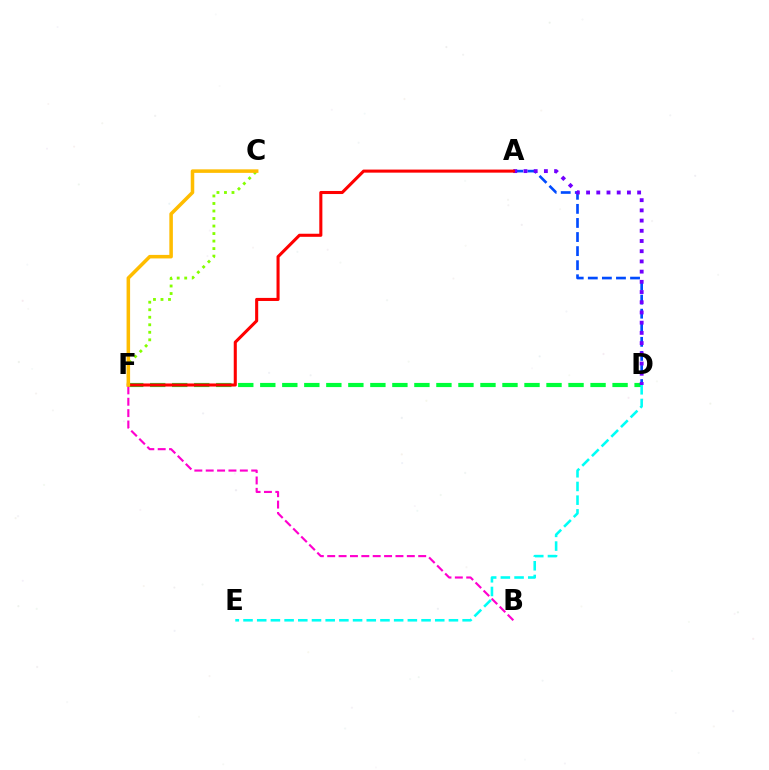{('A', 'D'): [{'color': '#004bff', 'line_style': 'dashed', 'thickness': 1.91}, {'color': '#7200ff', 'line_style': 'dotted', 'thickness': 2.77}], ('C', 'F'): [{'color': '#84ff00', 'line_style': 'dotted', 'thickness': 2.04}, {'color': '#ffbd00', 'line_style': 'solid', 'thickness': 2.54}], ('D', 'F'): [{'color': '#00ff39', 'line_style': 'dashed', 'thickness': 2.99}], ('A', 'F'): [{'color': '#ff0000', 'line_style': 'solid', 'thickness': 2.21}], ('B', 'F'): [{'color': '#ff00cf', 'line_style': 'dashed', 'thickness': 1.55}], ('D', 'E'): [{'color': '#00fff6', 'line_style': 'dashed', 'thickness': 1.86}]}